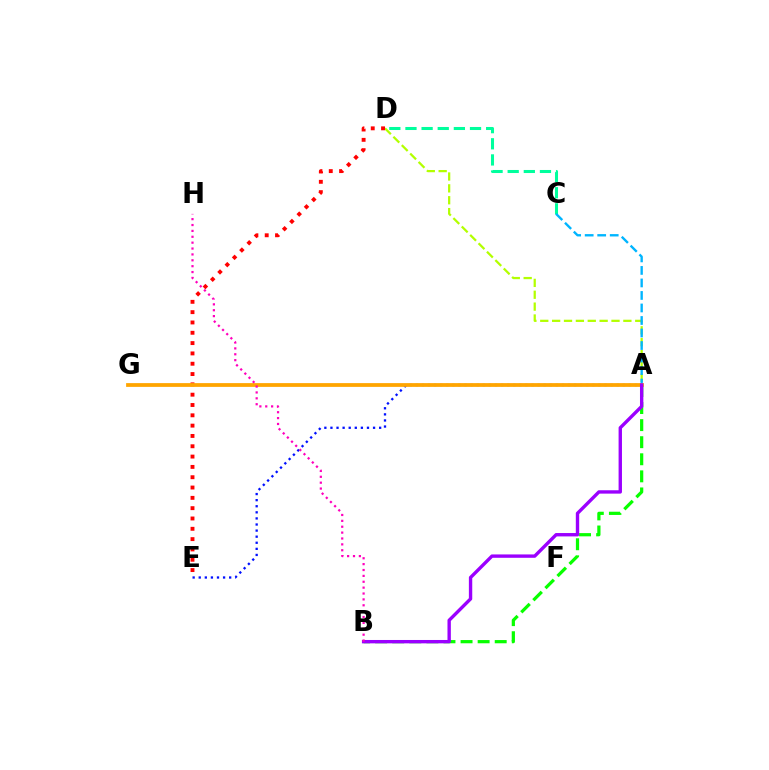{('A', 'E'): [{'color': '#0010ff', 'line_style': 'dotted', 'thickness': 1.65}], ('A', 'D'): [{'color': '#b3ff00', 'line_style': 'dashed', 'thickness': 1.61}], ('A', 'B'): [{'color': '#08ff00', 'line_style': 'dashed', 'thickness': 2.32}, {'color': '#9b00ff', 'line_style': 'solid', 'thickness': 2.43}], ('D', 'E'): [{'color': '#ff0000', 'line_style': 'dotted', 'thickness': 2.8}], ('C', 'D'): [{'color': '#00ff9d', 'line_style': 'dashed', 'thickness': 2.19}], ('A', 'C'): [{'color': '#00b5ff', 'line_style': 'dashed', 'thickness': 1.7}], ('A', 'G'): [{'color': '#ffa500', 'line_style': 'solid', 'thickness': 2.71}], ('B', 'H'): [{'color': '#ff00bd', 'line_style': 'dotted', 'thickness': 1.6}]}